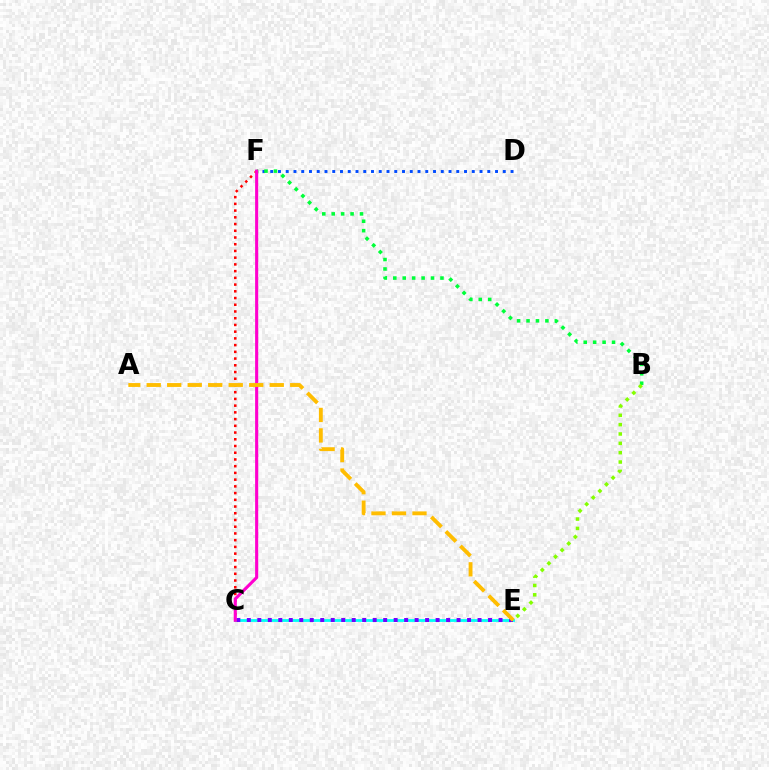{('D', 'F'): [{'color': '#004bff', 'line_style': 'dotted', 'thickness': 2.11}], ('C', 'F'): [{'color': '#ff0000', 'line_style': 'dotted', 'thickness': 1.83}, {'color': '#ff00cf', 'line_style': 'solid', 'thickness': 2.24}], ('C', 'E'): [{'color': '#00fff6', 'line_style': 'solid', 'thickness': 2.03}, {'color': '#7200ff', 'line_style': 'dotted', 'thickness': 2.85}], ('B', 'F'): [{'color': '#00ff39', 'line_style': 'dotted', 'thickness': 2.56}], ('A', 'E'): [{'color': '#ffbd00', 'line_style': 'dashed', 'thickness': 2.79}], ('B', 'E'): [{'color': '#84ff00', 'line_style': 'dotted', 'thickness': 2.54}]}